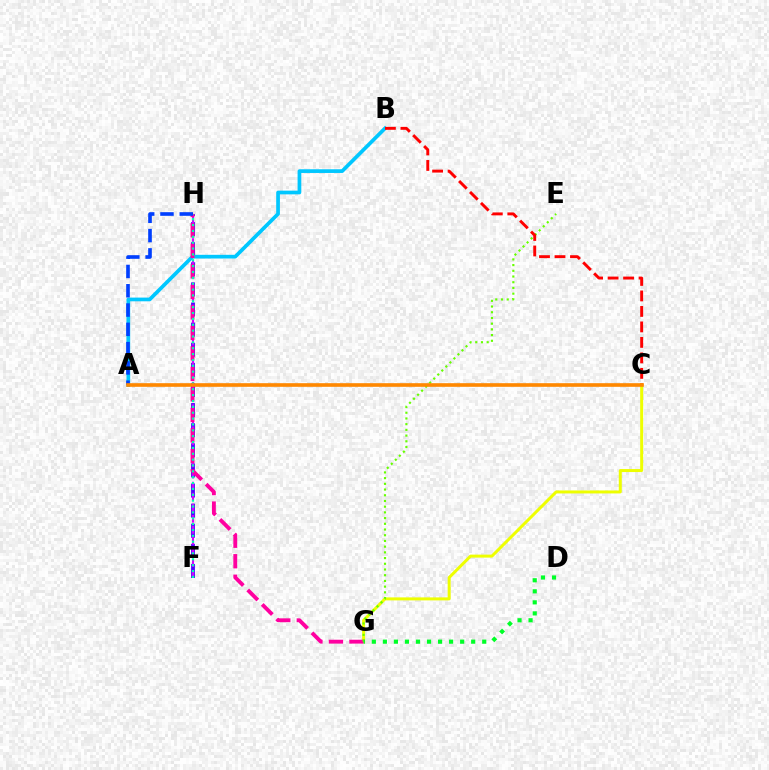{('F', 'H'): [{'color': '#4f00ff', 'line_style': 'dashed', 'thickness': 2.73}, {'color': '#d600ff', 'line_style': 'dashed', 'thickness': 1.5}, {'color': '#00ffaf', 'line_style': 'dotted', 'thickness': 1.59}], ('C', 'G'): [{'color': '#eeff00', 'line_style': 'solid', 'thickness': 2.15}], ('A', 'B'): [{'color': '#00c7ff', 'line_style': 'solid', 'thickness': 2.67}], ('G', 'H'): [{'color': '#ff00a0', 'line_style': 'dashed', 'thickness': 2.79}], ('E', 'G'): [{'color': '#66ff00', 'line_style': 'dotted', 'thickness': 1.55}], ('D', 'G'): [{'color': '#00ff27', 'line_style': 'dotted', 'thickness': 3.0}], ('B', 'C'): [{'color': '#ff0000', 'line_style': 'dashed', 'thickness': 2.1}], ('A', 'H'): [{'color': '#003fff', 'line_style': 'dashed', 'thickness': 2.62}], ('A', 'C'): [{'color': '#ff8800', 'line_style': 'solid', 'thickness': 2.62}]}